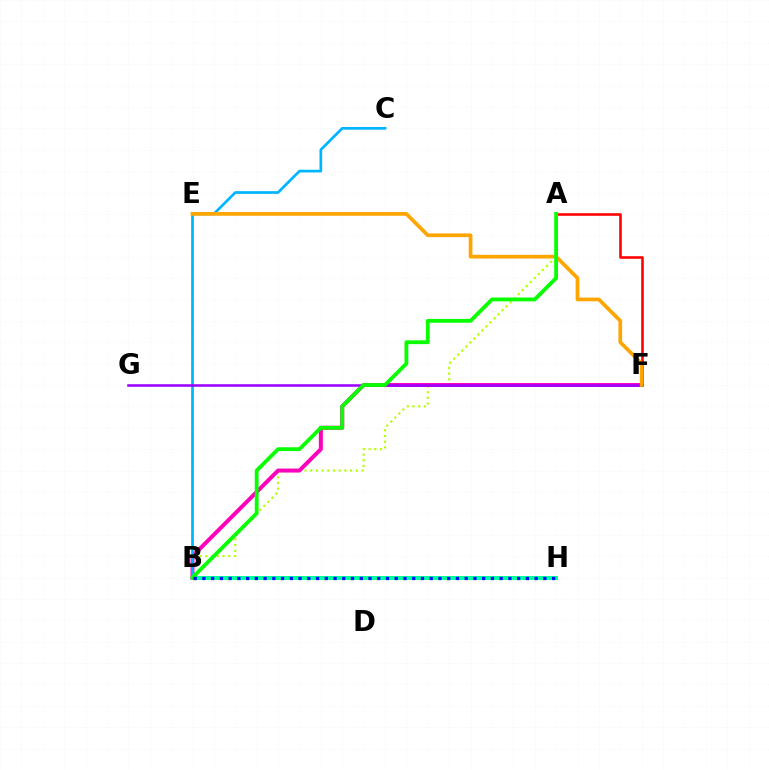{('B', 'H'): [{'color': '#00ff9d', 'line_style': 'solid', 'thickness': 2.9}, {'color': '#0010ff', 'line_style': 'dotted', 'thickness': 2.38}], ('A', 'B'): [{'color': '#b3ff00', 'line_style': 'dotted', 'thickness': 1.55}, {'color': '#08ff00', 'line_style': 'solid', 'thickness': 2.75}], ('B', 'F'): [{'color': '#ff00bd', 'line_style': 'solid', 'thickness': 2.88}], ('B', 'C'): [{'color': '#00b5ff', 'line_style': 'solid', 'thickness': 1.95}], ('A', 'F'): [{'color': '#ff0000', 'line_style': 'solid', 'thickness': 1.85}], ('F', 'G'): [{'color': '#9b00ff', 'line_style': 'solid', 'thickness': 1.84}], ('E', 'F'): [{'color': '#ffa500', 'line_style': 'solid', 'thickness': 2.67}]}